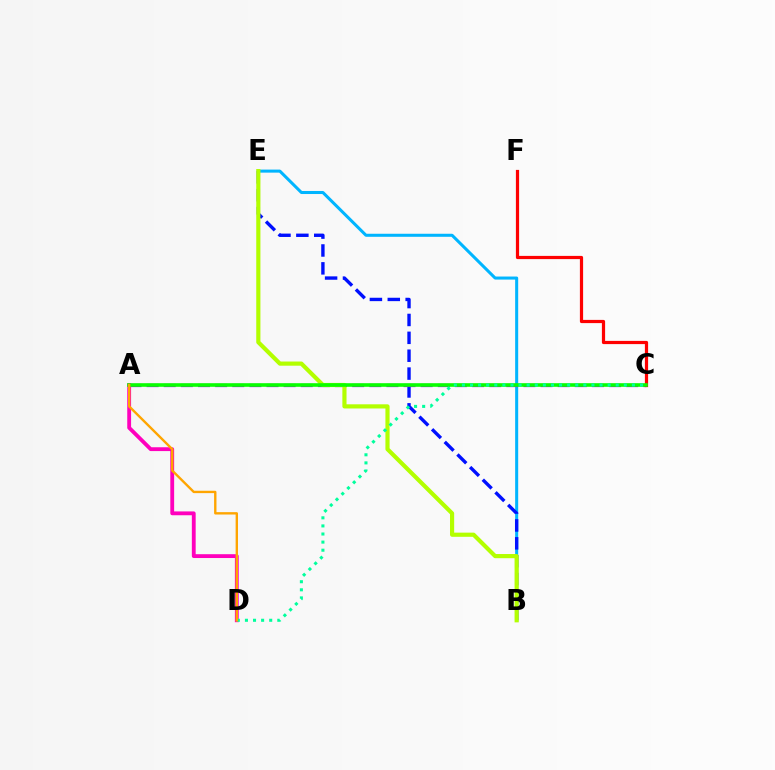{('B', 'E'): [{'color': '#00b5ff', 'line_style': 'solid', 'thickness': 2.19}, {'color': '#0010ff', 'line_style': 'dashed', 'thickness': 2.43}, {'color': '#b3ff00', 'line_style': 'solid', 'thickness': 3.0}], ('A', 'C'): [{'color': '#9b00ff', 'line_style': 'dashed', 'thickness': 2.33}, {'color': '#08ff00', 'line_style': 'solid', 'thickness': 2.6}], ('C', 'F'): [{'color': '#ff0000', 'line_style': 'solid', 'thickness': 2.31}], ('A', 'D'): [{'color': '#ff00bd', 'line_style': 'solid', 'thickness': 2.76}, {'color': '#ffa500', 'line_style': 'solid', 'thickness': 1.71}], ('C', 'D'): [{'color': '#00ff9d', 'line_style': 'dotted', 'thickness': 2.2}]}